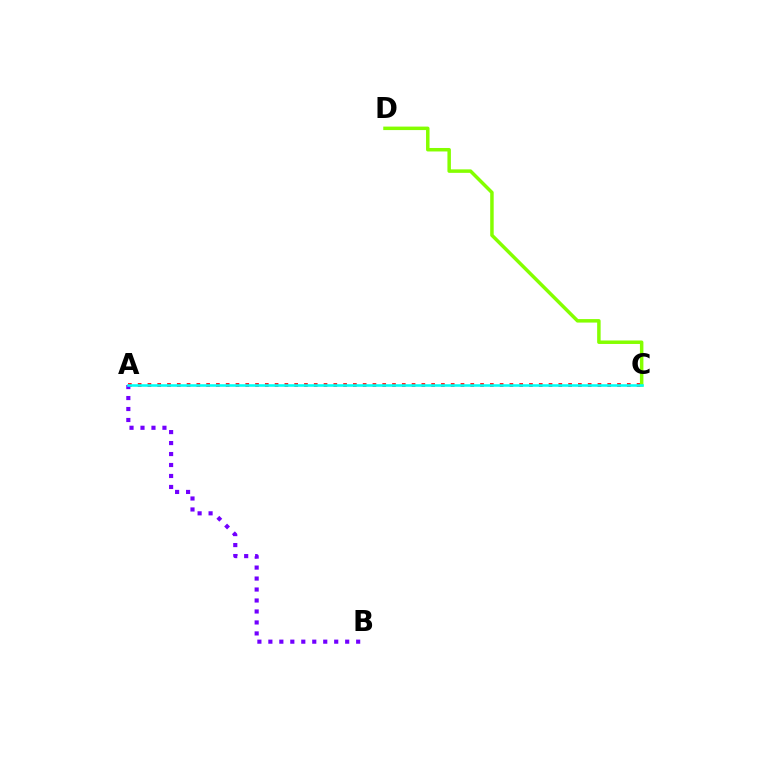{('A', 'C'): [{'color': '#ff0000', 'line_style': 'dotted', 'thickness': 2.66}, {'color': '#00fff6', 'line_style': 'solid', 'thickness': 1.85}], ('A', 'B'): [{'color': '#7200ff', 'line_style': 'dotted', 'thickness': 2.98}], ('C', 'D'): [{'color': '#84ff00', 'line_style': 'solid', 'thickness': 2.51}]}